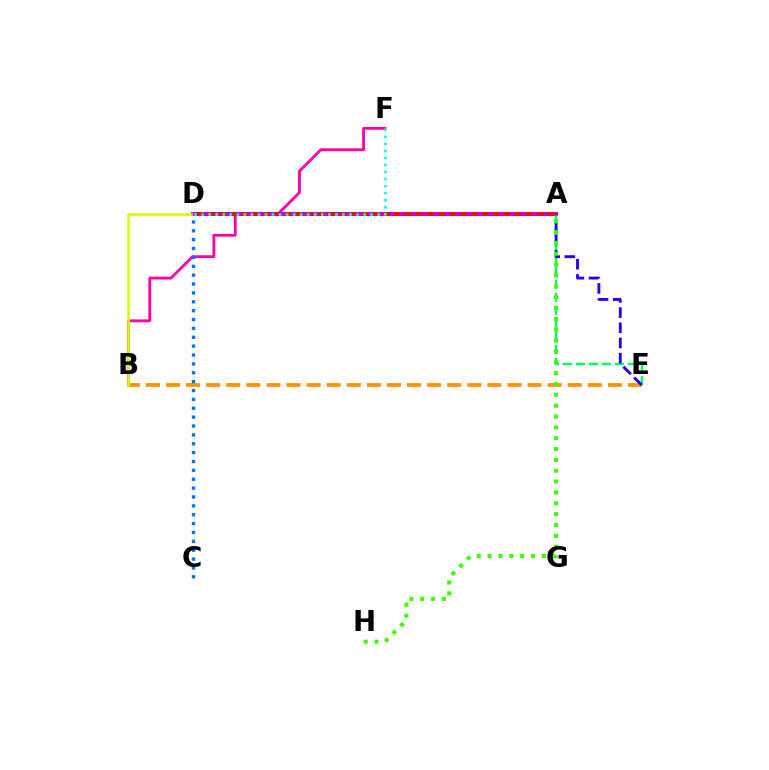{('B', 'E'): [{'color': '#ff9400', 'line_style': 'dashed', 'thickness': 2.73}], ('B', 'F'): [{'color': '#ff00ac', 'line_style': 'solid', 'thickness': 2.04}], ('A', 'D'): [{'color': '#ff0000', 'line_style': 'solid', 'thickness': 2.8}, {'color': '#b900ff', 'line_style': 'dotted', 'thickness': 2.98}], ('A', 'E'): [{'color': '#00ff5c', 'line_style': 'dashed', 'thickness': 1.77}, {'color': '#2500ff', 'line_style': 'dashed', 'thickness': 2.06}], ('A', 'H'): [{'color': '#3dff00', 'line_style': 'dotted', 'thickness': 2.95}], ('B', 'D'): [{'color': '#d1ff00', 'line_style': 'solid', 'thickness': 1.89}], ('D', 'F'): [{'color': '#00fff6', 'line_style': 'dotted', 'thickness': 1.91}], ('C', 'D'): [{'color': '#0074ff', 'line_style': 'dotted', 'thickness': 2.41}]}